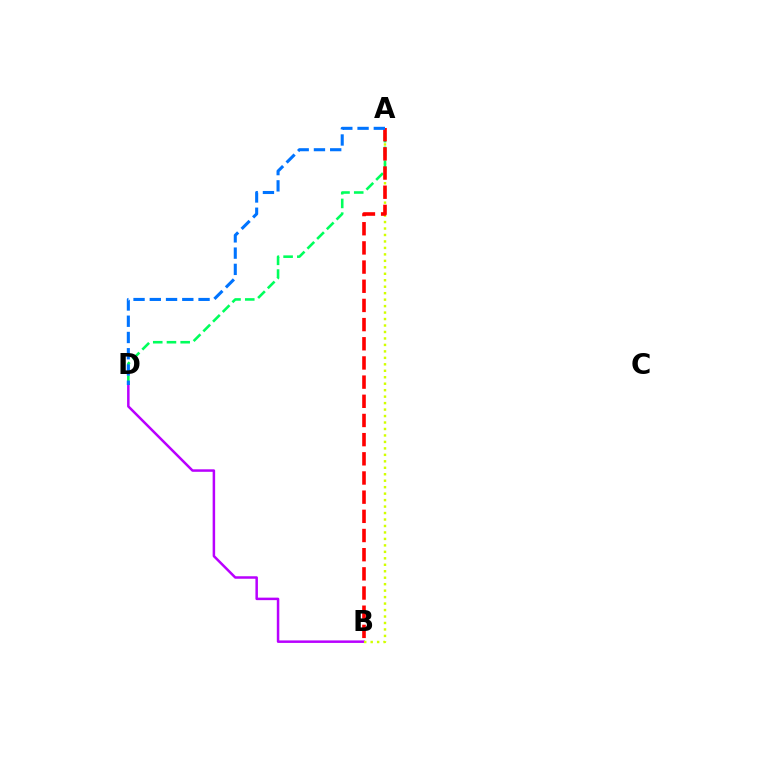{('B', 'D'): [{'color': '#b900ff', 'line_style': 'solid', 'thickness': 1.8}], ('A', 'B'): [{'color': '#d1ff00', 'line_style': 'dotted', 'thickness': 1.76}, {'color': '#ff0000', 'line_style': 'dashed', 'thickness': 2.6}], ('A', 'D'): [{'color': '#00ff5c', 'line_style': 'dashed', 'thickness': 1.86}, {'color': '#0074ff', 'line_style': 'dashed', 'thickness': 2.21}]}